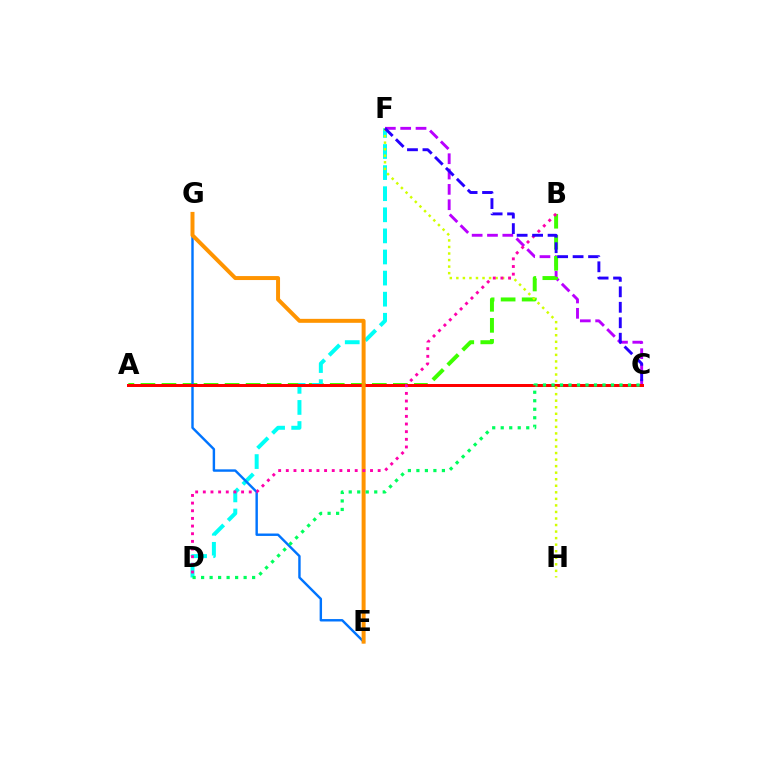{('C', 'F'): [{'color': '#b900ff', 'line_style': 'dashed', 'thickness': 2.08}, {'color': '#2500ff', 'line_style': 'dashed', 'thickness': 2.1}], ('A', 'B'): [{'color': '#3dff00', 'line_style': 'dashed', 'thickness': 2.86}], ('D', 'F'): [{'color': '#00fff6', 'line_style': 'dashed', 'thickness': 2.87}], ('E', 'G'): [{'color': '#0074ff', 'line_style': 'solid', 'thickness': 1.74}, {'color': '#ff9400', 'line_style': 'solid', 'thickness': 2.86}], ('A', 'C'): [{'color': '#ff0000', 'line_style': 'solid', 'thickness': 2.15}], ('F', 'H'): [{'color': '#d1ff00', 'line_style': 'dotted', 'thickness': 1.78}], ('B', 'D'): [{'color': '#ff00ac', 'line_style': 'dotted', 'thickness': 2.08}], ('C', 'D'): [{'color': '#00ff5c', 'line_style': 'dotted', 'thickness': 2.31}]}